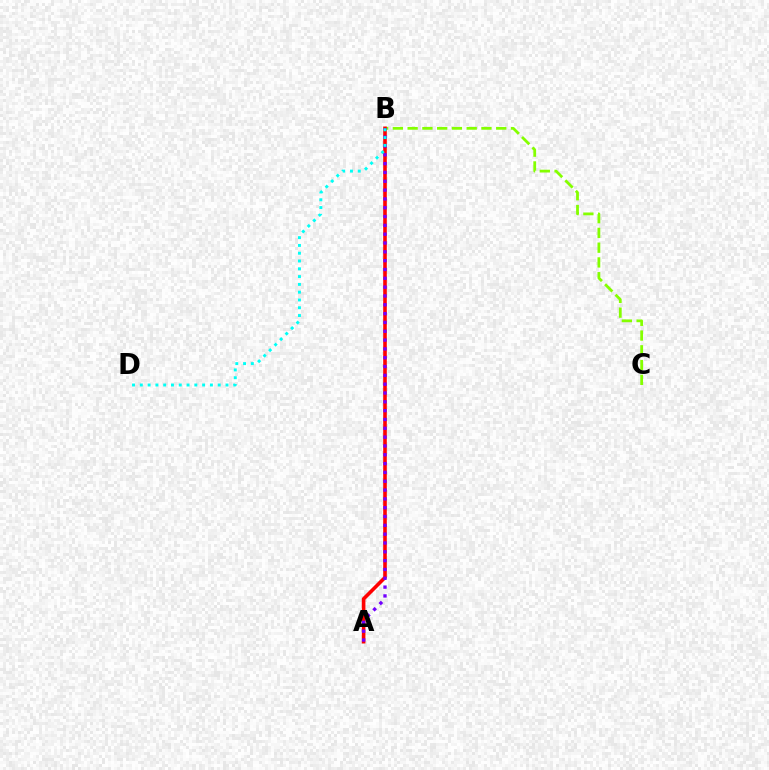{('B', 'C'): [{'color': '#84ff00', 'line_style': 'dashed', 'thickness': 2.01}], ('A', 'B'): [{'color': '#ff0000', 'line_style': 'solid', 'thickness': 2.59}, {'color': '#7200ff', 'line_style': 'dotted', 'thickness': 2.4}], ('B', 'D'): [{'color': '#00fff6', 'line_style': 'dotted', 'thickness': 2.12}]}